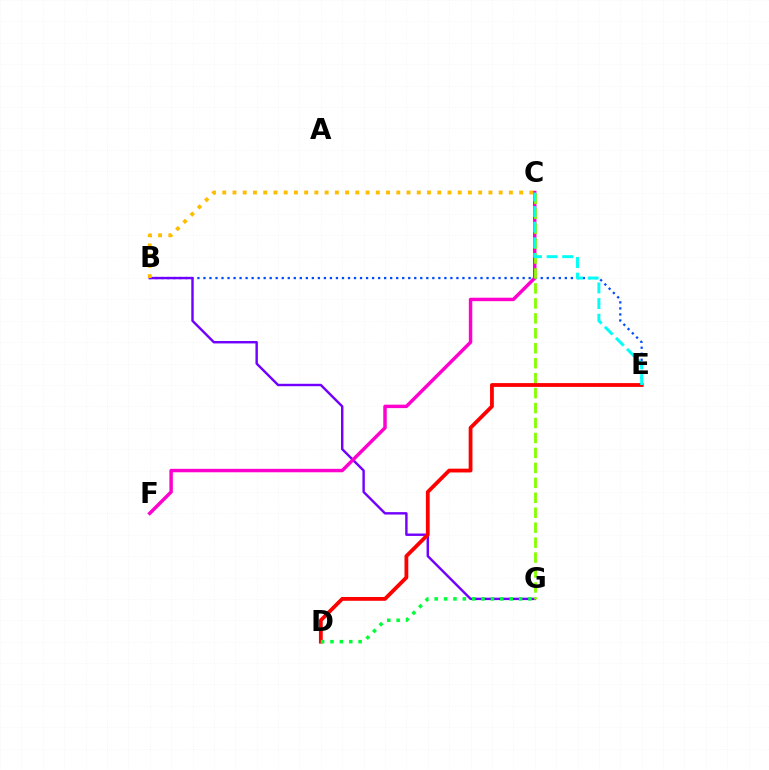{('B', 'E'): [{'color': '#004bff', 'line_style': 'dotted', 'thickness': 1.64}], ('B', 'G'): [{'color': '#7200ff', 'line_style': 'solid', 'thickness': 1.74}], ('C', 'F'): [{'color': '#ff00cf', 'line_style': 'solid', 'thickness': 2.49}], ('C', 'G'): [{'color': '#84ff00', 'line_style': 'dashed', 'thickness': 2.03}], ('D', 'E'): [{'color': '#ff0000', 'line_style': 'solid', 'thickness': 2.74}], ('B', 'C'): [{'color': '#ffbd00', 'line_style': 'dotted', 'thickness': 2.78}], ('C', 'E'): [{'color': '#00fff6', 'line_style': 'dashed', 'thickness': 2.12}], ('D', 'G'): [{'color': '#00ff39', 'line_style': 'dotted', 'thickness': 2.55}]}